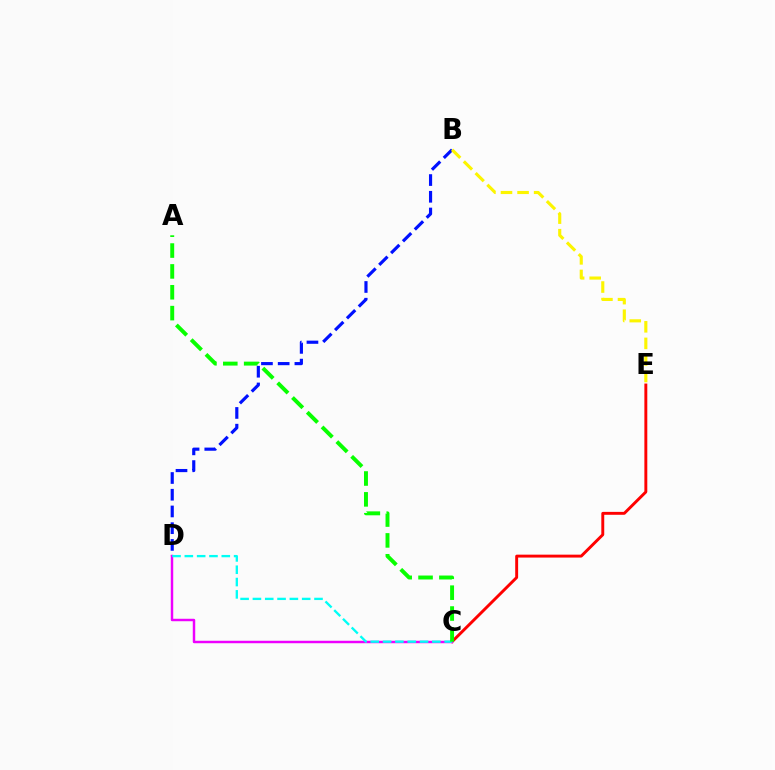{('C', 'E'): [{'color': '#ff0000', 'line_style': 'solid', 'thickness': 2.1}], ('B', 'D'): [{'color': '#0010ff', 'line_style': 'dashed', 'thickness': 2.27}], ('C', 'D'): [{'color': '#ee00ff', 'line_style': 'solid', 'thickness': 1.76}, {'color': '#00fff6', 'line_style': 'dashed', 'thickness': 1.67}], ('B', 'E'): [{'color': '#fcf500', 'line_style': 'dashed', 'thickness': 2.25}], ('A', 'C'): [{'color': '#08ff00', 'line_style': 'dashed', 'thickness': 2.83}]}